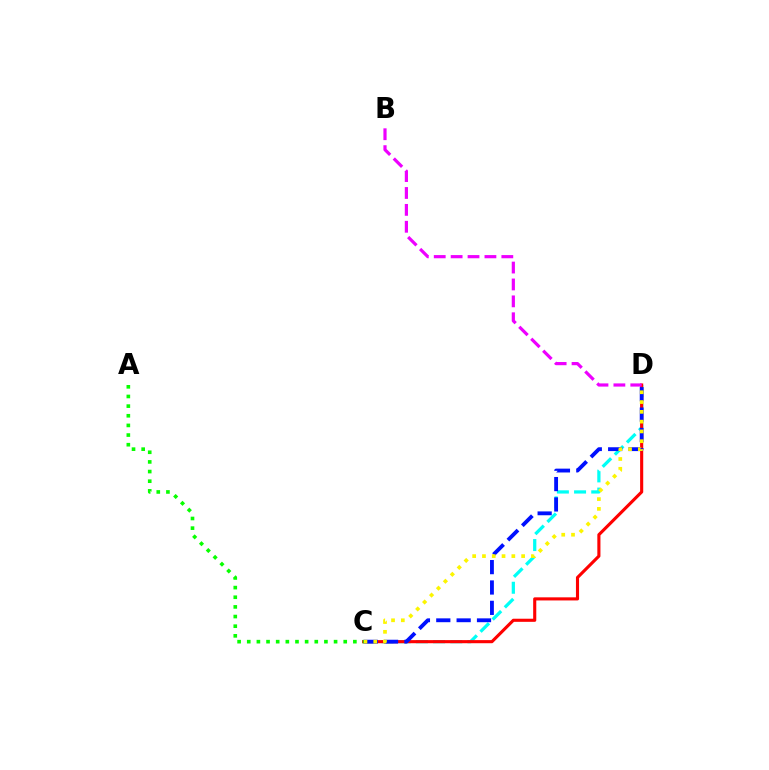{('C', 'D'): [{'color': '#00fff6', 'line_style': 'dashed', 'thickness': 2.33}, {'color': '#ff0000', 'line_style': 'solid', 'thickness': 2.24}, {'color': '#0010ff', 'line_style': 'dashed', 'thickness': 2.77}, {'color': '#fcf500', 'line_style': 'dotted', 'thickness': 2.66}], ('B', 'D'): [{'color': '#ee00ff', 'line_style': 'dashed', 'thickness': 2.3}], ('A', 'C'): [{'color': '#08ff00', 'line_style': 'dotted', 'thickness': 2.62}]}